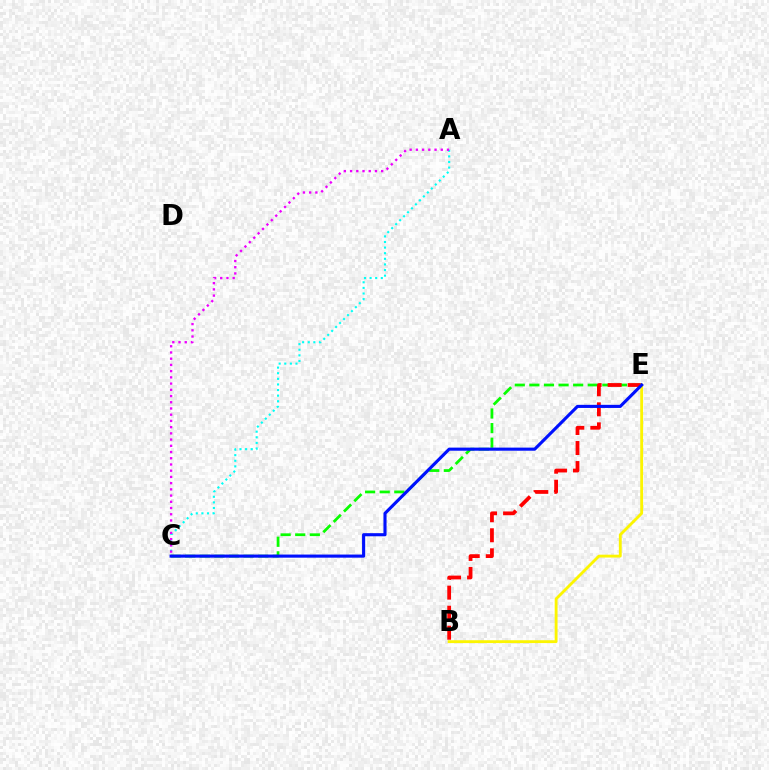{('C', 'E'): [{'color': '#08ff00', 'line_style': 'dashed', 'thickness': 1.98}, {'color': '#0010ff', 'line_style': 'solid', 'thickness': 2.24}], ('B', 'E'): [{'color': '#ff0000', 'line_style': 'dashed', 'thickness': 2.72}, {'color': '#fcf500', 'line_style': 'solid', 'thickness': 2.06}], ('A', 'C'): [{'color': '#00fff6', 'line_style': 'dotted', 'thickness': 1.52}, {'color': '#ee00ff', 'line_style': 'dotted', 'thickness': 1.69}]}